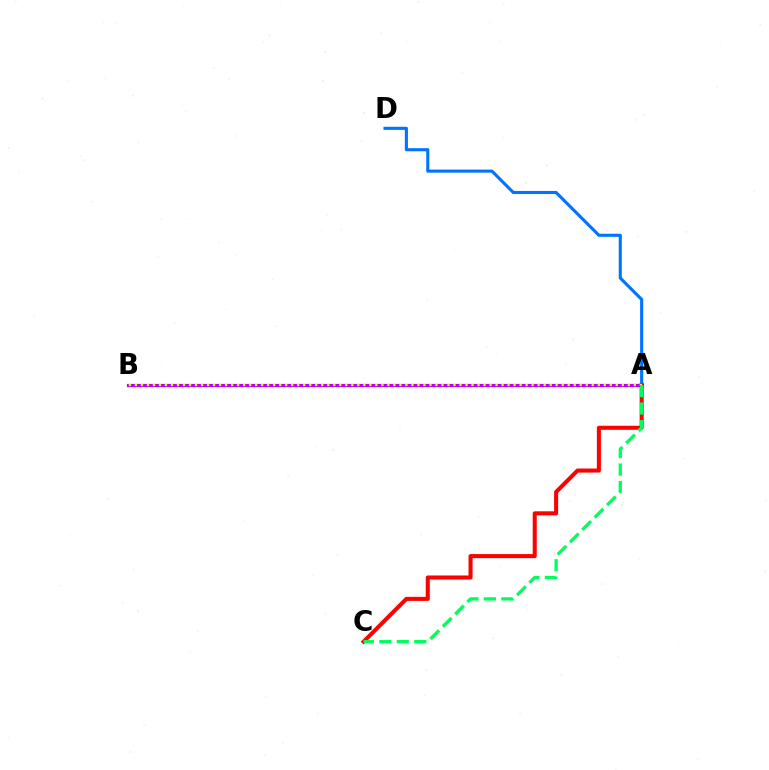{('A', 'B'): [{'color': '#b900ff', 'line_style': 'solid', 'thickness': 2.29}, {'color': '#d1ff00', 'line_style': 'dotted', 'thickness': 1.63}], ('A', 'D'): [{'color': '#0074ff', 'line_style': 'solid', 'thickness': 2.24}], ('A', 'C'): [{'color': '#ff0000', 'line_style': 'solid', 'thickness': 2.92}, {'color': '#00ff5c', 'line_style': 'dashed', 'thickness': 2.37}]}